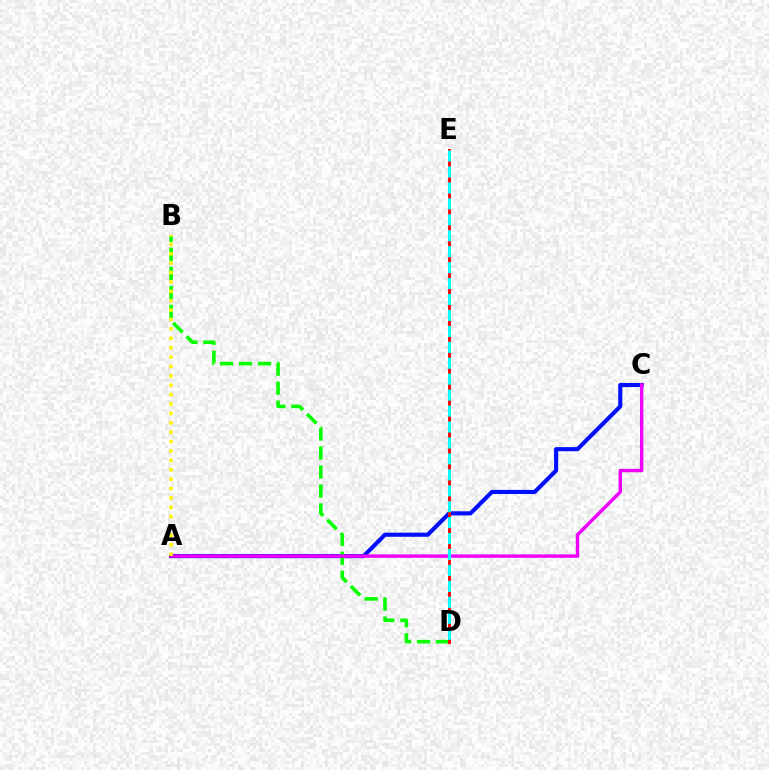{('A', 'C'): [{'color': '#0010ff', 'line_style': 'solid', 'thickness': 2.96}, {'color': '#ee00ff', 'line_style': 'solid', 'thickness': 2.44}], ('B', 'D'): [{'color': '#08ff00', 'line_style': 'dashed', 'thickness': 2.58}], ('D', 'E'): [{'color': '#ff0000', 'line_style': 'solid', 'thickness': 2.09}, {'color': '#00fff6', 'line_style': 'dashed', 'thickness': 2.17}], ('A', 'B'): [{'color': '#fcf500', 'line_style': 'dotted', 'thickness': 2.55}]}